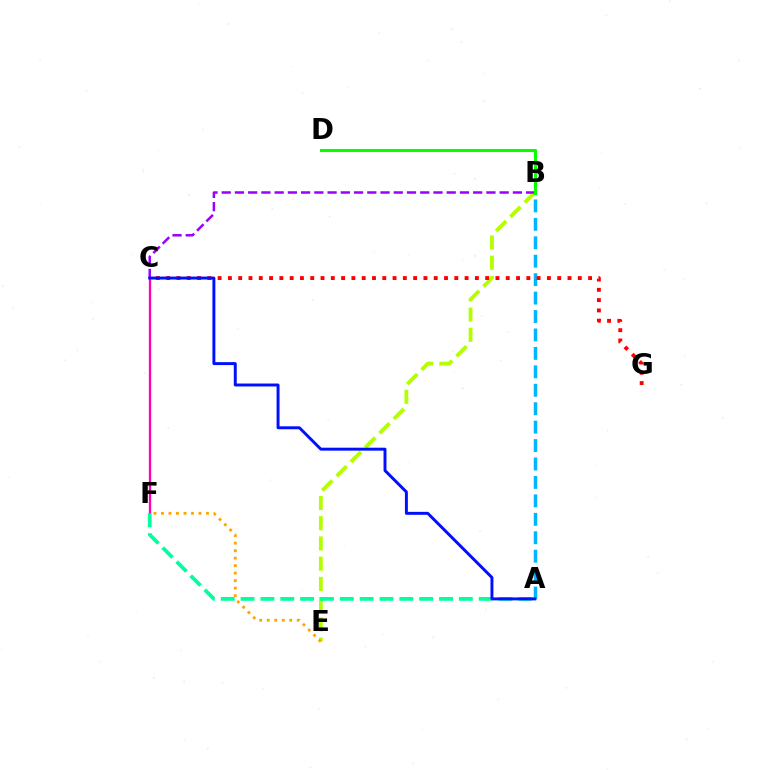{('B', 'E'): [{'color': '#b3ff00', 'line_style': 'dashed', 'thickness': 2.75}], ('A', 'B'): [{'color': '#00b5ff', 'line_style': 'dashed', 'thickness': 2.5}], ('C', 'G'): [{'color': '#ff0000', 'line_style': 'dotted', 'thickness': 2.8}], ('C', 'F'): [{'color': '#ff00bd', 'line_style': 'solid', 'thickness': 1.65}], ('B', 'C'): [{'color': '#9b00ff', 'line_style': 'dashed', 'thickness': 1.8}], ('A', 'F'): [{'color': '#00ff9d', 'line_style': 'dashed', 'thickness': 2.7}], ('B', 'D'): [{'color': '#08ff00', 'line_style': 'solid', 'thickness': 2.21}], ('A', 'C'): [{'color': '#0010ff', 'line_style': 'solid', 'thickness': 2.12}], ('E', 'F'): [{'color': '#ffa500', 'line_style': 'dotted', 'thickness': 2.04}]}